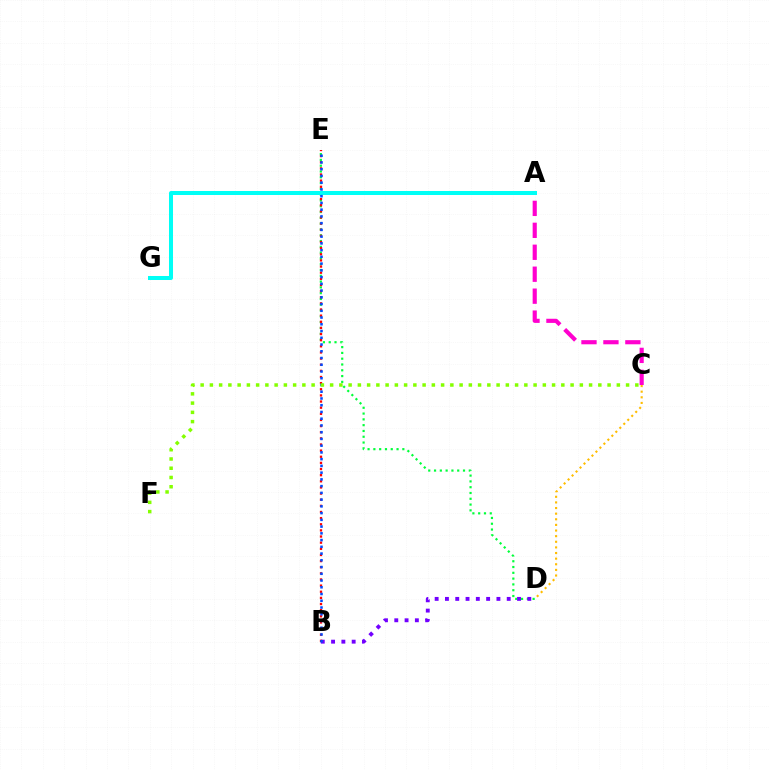{('D', 'E'): [{'color': '#00ff39', 'line_style': 'dotted', 'thickness': 1.57}], ('A', 'C'): [{'color': '#ff00cf', 'line_style': 'dashed', 'thickness': 2.98}], ('B', 'D'): [{'color': '#7200ff', 'line_style': 'dotted', 'thickness': 2.8}], ('C', 'D'): [{'color': '#ffbd00', 'line_style': 'dotted', 'thickness': 1.53}], ('B', 'E'): [{'color': '#ff0000', 'line_style': 'dotted', 'thickness': 1.67}, {'color': '#004bff', 'line_style': 'dotted', 'thickness': 1.83}], ('A', 'G'): [{'color': '#00fff6', 'line_style': 'solid', 'thickness': 2.89}], ('C', 'F'): [{'color': '#84ff00', 'line_style': 'dotted', 'thickness': 2.51}]}